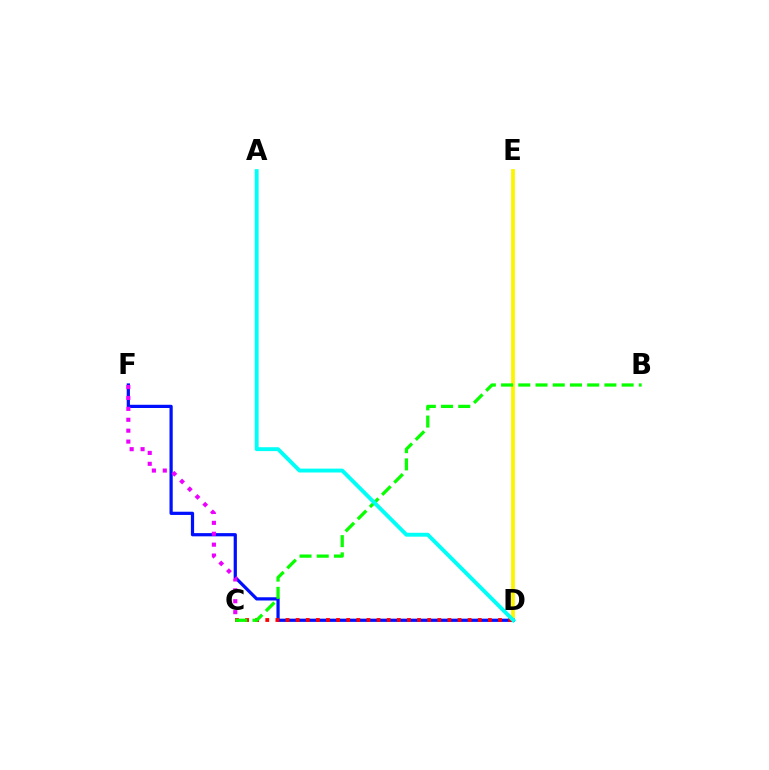{('D', 'E'): [{'color': '#fcf500', 'line_style': 'solid', 'thickness': 2.72}], ('D', 'F'): [{'color': '#0010ff', 'line_style': 'solid', 'thickness': 2.32}], ('C', 'D'): [{'color': '#ff0000', 'line_style': 'dotted', 'thickness': 2.75}], ('B', 'C'): [{'color': '#08ff00', 'line_style': 'dashed', 'thickness': 2.34}], ('C', 'F'): [{'color': '#ee00ff', 'line_style': 'dotted', 'thickness': 2.96}], ('A', 'D'): [{'color': '#00fff6', 'line_style': 'solid', 'thickness': 2.8}]}